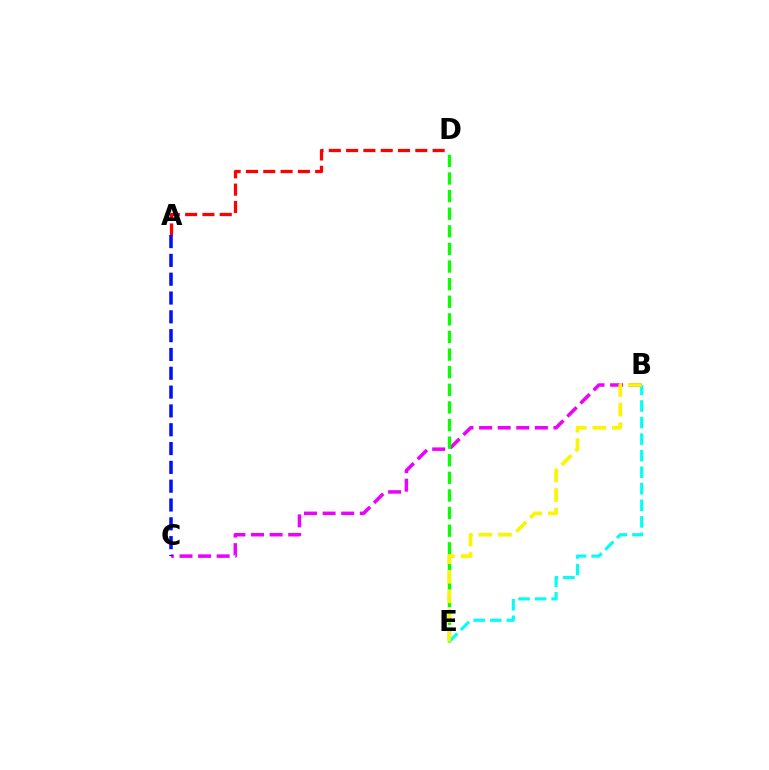{('B', 'C'): [{'color': '#ee00ff', 'line_style': 'dashed', 'thickness': 2.53}], ('A', 'D'): [{'color': '#ff0000', 'line_style': 'dashed', 'thickness': 2.35}], ('D', 'E'): [{'color': '#08ff00', 'line_style': 'dashed', 'thickness': 2.39}], ('B', 'E'): [{'color': '#00fff6', 'line_style': 'dashed', 'thickness': 2.25}, {'color': '#fcf500', 'line_style': 'dashed', 'thickness': 2.66}], ('A', 'C'): [{'color': '#0010ff', 'line_style': 'dashed', 'thickness': 2.56}]}